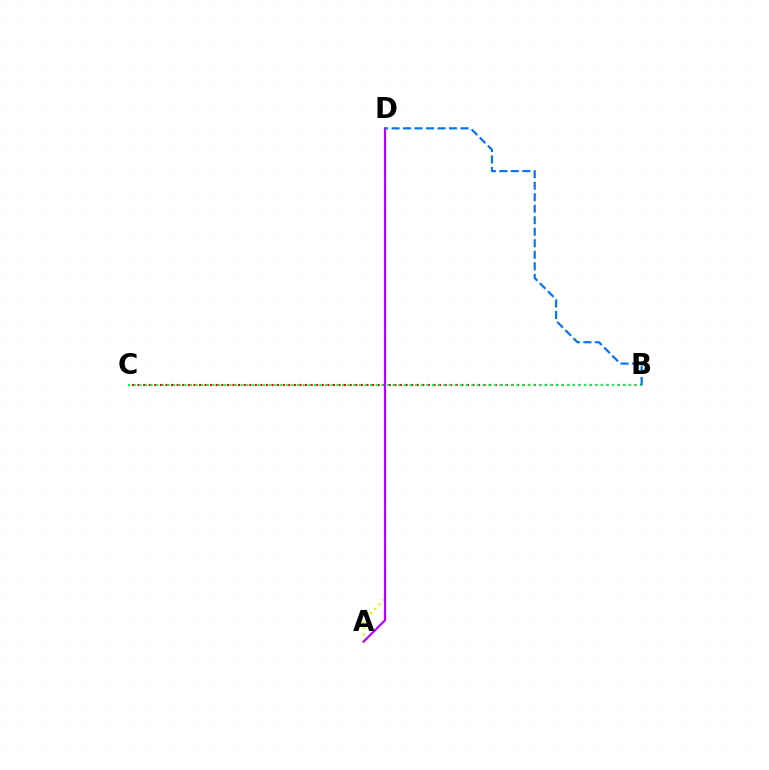{('B', 'C'): [{'color': '#ff0000', 'line_style': 'dotted', 'thickness': 1.52}, {'color': '#00ff5c', 'line_style': 'dotted', 'thickness': 1.53}], ('A', 'D'): [{'color': '#d1ff00', 'line_style': 'dotted', 'thickness': 1.66}, {'color': '#b900ff', 'line_style': 'solid', 'thickness': 1.56}], ('B', 'D'): [{'color': '#0074ff', 'line_style': 'dashed', 'thickness': 1.56}]}